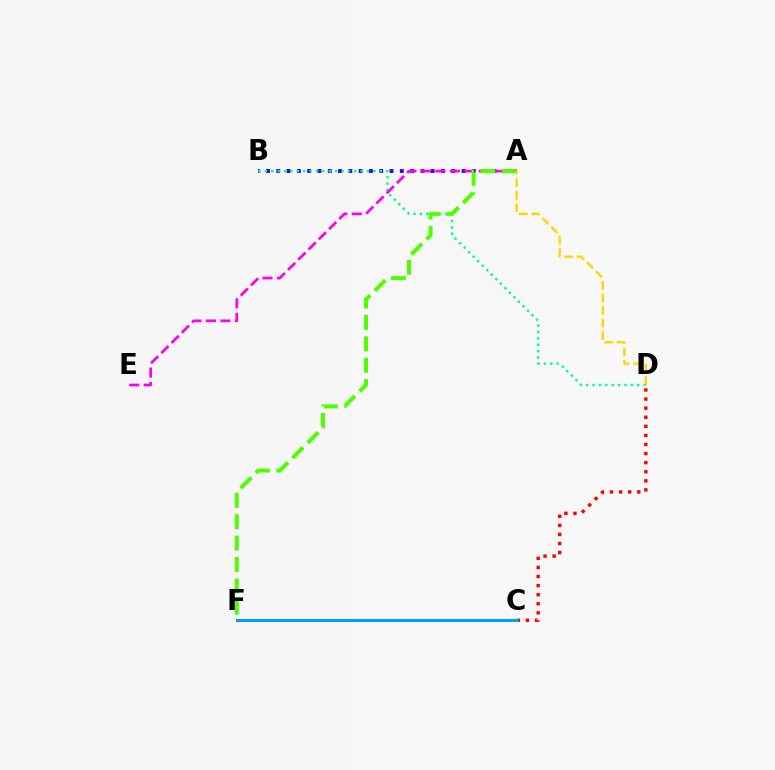{('A', 'B'): [{'color': '#3700ff', 'line_style': 'dotted', 'thickness': 2.8}], ('B', 'D'): [{'color': '#00ff86', 'line_style': 'dotted', 'thickness': 1.73}], ('C', 'D'): [{'color': '#ff0000', 'line_style': 'dotted', 'thickness': 2.47}], ('A', 'E'): [{'color': '#ff00ed', 'line_style': 'dashed', 'thickness': 1.97}], ('C', 'F'): [{'color': '#009eff', 'line_style': 'solid', 'thickness': 2.17}], ('A', 'F'): [{'color': '#4fff00', 'line_style': 'dashed', 'thickness': 2.91}], ('A', 'D'): [{'color': '#ffd500', 'line_style': 'dashed', 'thickness': 1.71}]}